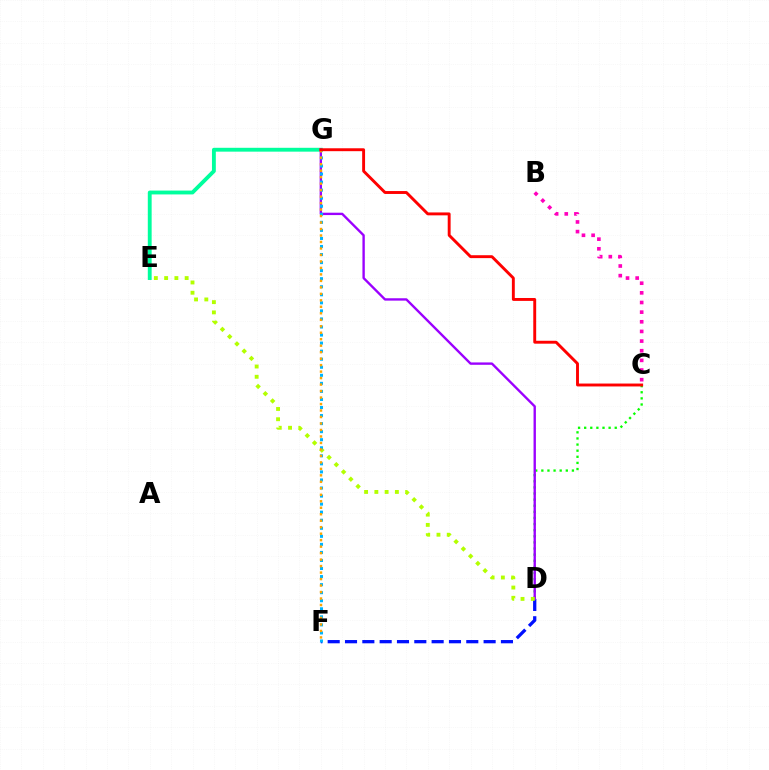{('E', 'G'): [{'color': '#00ff9d', 'line_style': 'solid', 'thickness': 2.77}], ('C', 'D'): [{'color': '#08ff00', 'line_style': 'dotted', 'thickness': 1.66}], ('D', 'F'): [{'color': '#0010ff', 'line_style': 'dashed', 'thickness': 2.35}], ('D', 'G'): [{'color': '#9b00ff', 'line_style': 'solid', 'thickness': 1.71}], ('D', 'E'): [{'color': '#b3ff00', 'line_style': 'dotted', 'thickness': 2.79}], ('B', 'C'): [{'color': '#ff00bd', 'line_style': 'dotted', 'thickness': 2.62}], ('F', 'G'): [{'color': '#00b5ff', 'line_style': 'dotted', 'thickness': 2.19}, {'color': '#ffa500', 'line_style': 'dotted', 'thickness': 1.76}], ('C', 'G'): [{'color': '#ff0000', 'line_style': 'solid', 'thickness': 2.09}]}